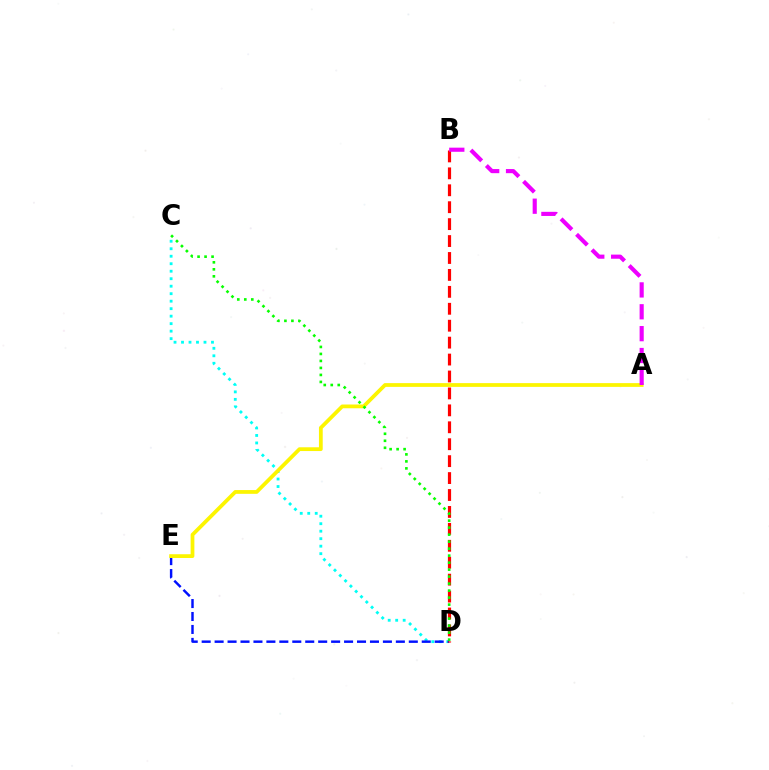{('C', 'D'): [{'color': '#00fff6', 'line_style': 'dotted', 'thickness': 2.04}, {'color': '#08ff00', 'line_style': 'dotted', 'thickness': 1.9}], ('D', 'E'): [{'color': '#0010ff', 'line_style': 'dashed', 'thickness': 1.76}], ('A', 'E'): [{'color': '#fcf500', 'line_style': 'solid', 'thickness': 2.71}], ('B', 'D'): [{'color': '#ff0000', 'line_style': 'dashed', 'thickness': 2.3}], ('A', 'B'): [{'color': '#ee00ff', 'line_style': 'dashed', 'thickness': 2.97}]}